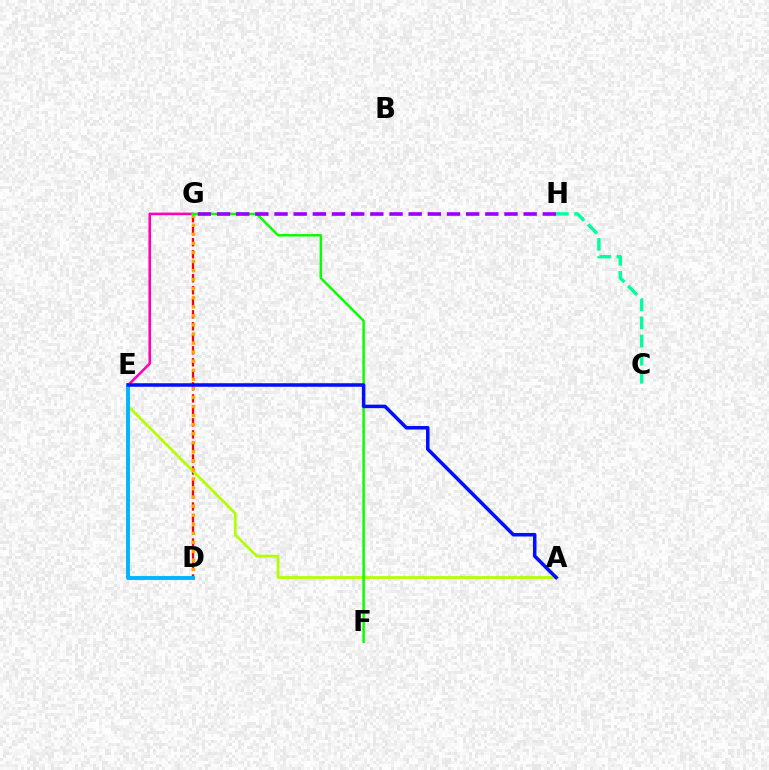{('D', 'G'): [{'color': '#ff0000', 'line_style': 'dashed', 'thickness': 1.63}, {'color': '#ffa500', 'line_style': 'dotted', 'thickness': 2.46}], ('A', 'E'): [{'color': '#b3ff00', 'line_style': 'solid', 'thickness': 1.99}, {'color': '#0010ff', 'line_style': 'solid', 'thickness': 2.54}], ('E', 'G'): [{'color': '#ff00bd', 'line_style': 'solid', 'thickness': 1.87}], ('D', 'E'): [{'color': '#00b5ff', 'line_style': 'solid', 'thickness': 2.8}], ('C', 'H'): [{'color': '#00ff9d', 'line_style': 'dashed', 'thickness': 2.46}], ('F', 'G'): [{'color': '#08ff00', 'line_style': 'solid', 'thickness': 1.77}], ('G', 'H'): [{'color': '#9b00ff', 'line_style': 'dashed', 'thickness': 2.6}]}